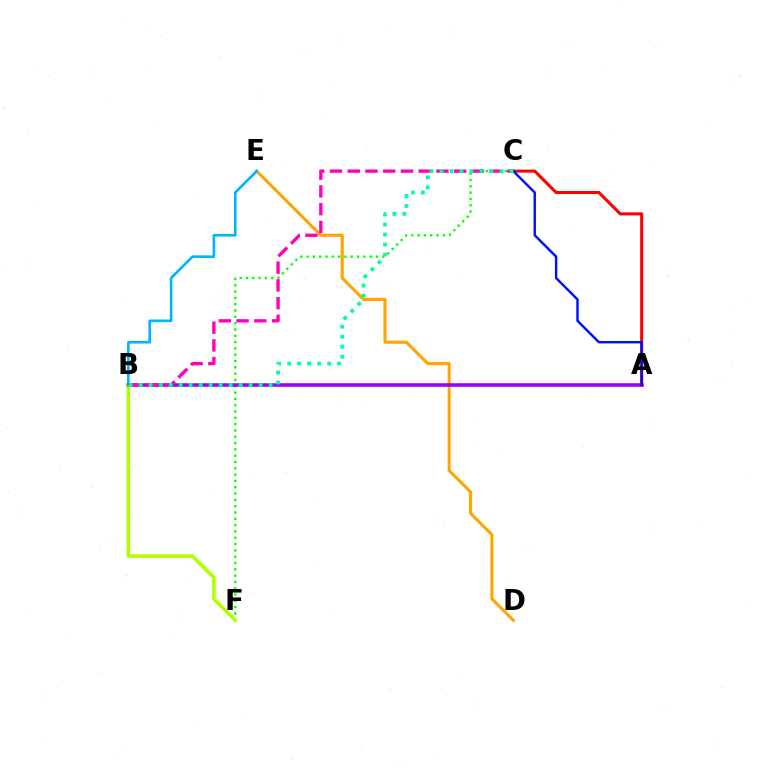{('C', 'F'): [{'color': '#08ff00', 'line_style': 'dotted', 'thickness': 1.71}], ('D', 'E'): [{'color': '#ffa500', 'line_style': 'solid', 'thickness': 2.23}], ('A', 'B'): [{'color': '#9b00ff', 'line_style': 'solid', 'thickness': 2.55}], ('A', 'C'): [{'color': '#ff0000', 'line_style': 'solid', 'thickness': 2.21}, {'color': '#0010ff', 'line_style': 'solid', 'thickness': 1.75}], ('B', 'C'): [{'color': '#ff00bd', 'line_style': 'dashed', 'thickness': 2.41}, {'color': '#00ff9d', 'line_style': 'dotted', 'thickness': 2.71}], ('B', 'F'): [{'color': '#b3ff00', 'line_style': 'solid', 'thickness': 2.57}], ('B', 'E'): [{'color': '#00b5ff', 'line_style': 'solid', 'thickness': 1.89}]}